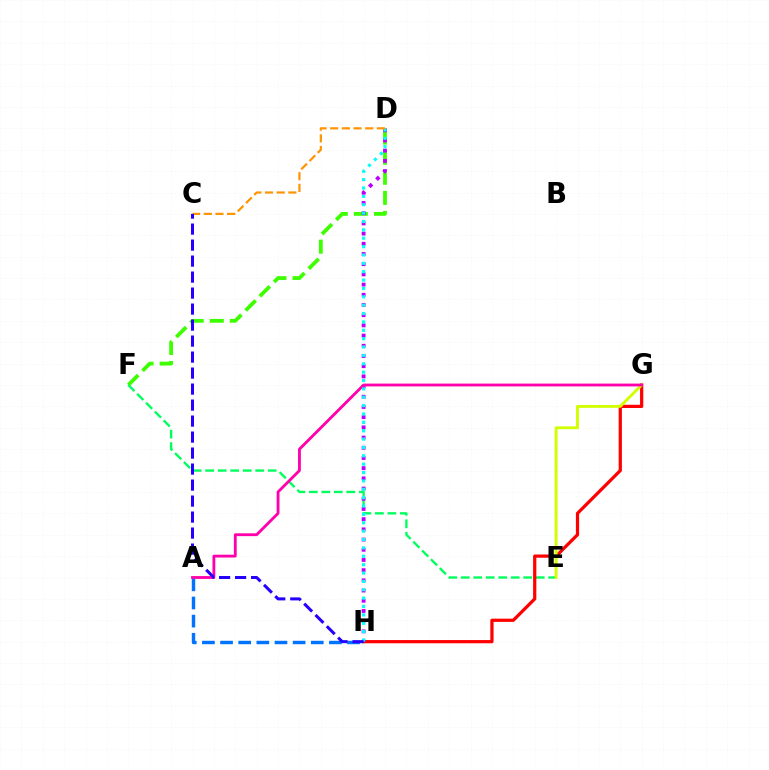{('D', 'F'): [{'color': '#3dff00', 'line_style': 'dashed', 'thickness': 2.73}], ('E', 'F'): [{'color': '#00ff5c', 'line_style': 'dashed', 'thickness': 1.7}], ('G', 'H'): [{'color': '#ff0000', 'line_style': 'solid', 'thickness': 2.33}], ('D', 'H'): [{'color': '#b900ff', 'line_style': 'dotted', 'thickness': 2.77}, {'color': '#00fff6', 'line_style': 'dotted', 'thickness': 2.27}], ('A', 'H'): [{'color': '#0074ff', 'line_style': 'dashed', 'thickness': 2.46}], ('E', 'G'): [{'color': '#d1ff00', 'line_style': 'solid', 'thickness': 2.07}], ('A', 'G'): [{'color': '#ff00ac', 'line_style': 'solid', 'thickness': 2.03}], ('C', 'D'): [{'color': '#ff9400', 'line_style': 'dashed', 'thickness': 1.59}], ('C', 'H'): [{'color': '#2500ff', 'line_style': 'dashed', 'thickness': 2.17}]}